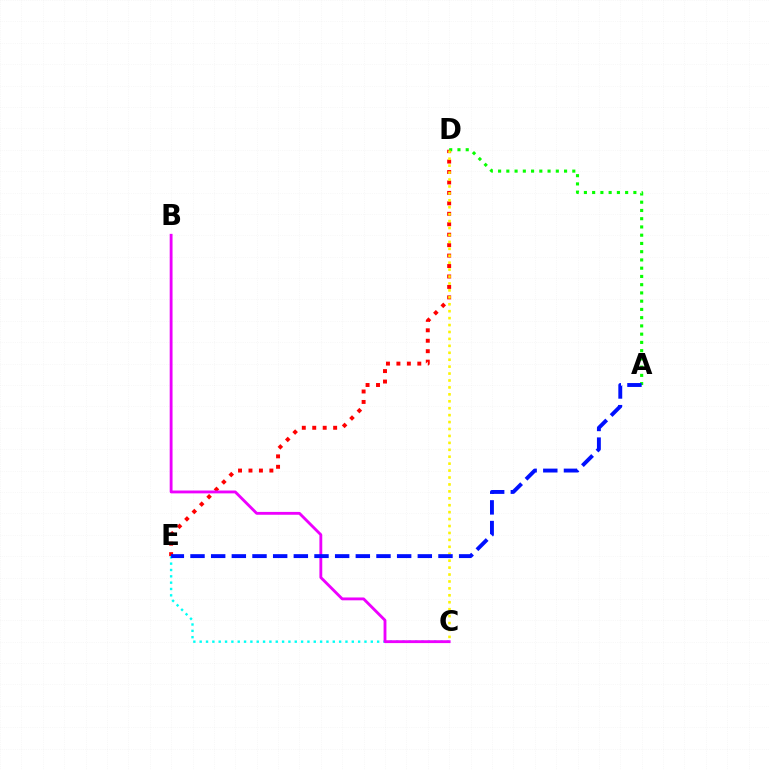{('D', 'E'): [{'color': '#ff0000', 'line_style': 'dotted', 'thickness': 2.84}], ('A', 'D'): [{'color': '#08ff00', 'line_style': 'dotted', 'thickness': 2.24}], ('C', 'D'): [{'color': '#fcf500', 'line_style': 'dotted', 'thickness': 1.88}], ('C', 'E'): [{'color': '#00fff6', 'line_style': 'dotted', 'thickness': 1.72}], ('B', 'C'): [{'color': '#ee00ff', 'line_style': 'solid', 'thickness': 2.05}], ('A', 'E'): [{'color': '#0010ff', 'line_style': 'dashed', 'thickness': 2.81}]}